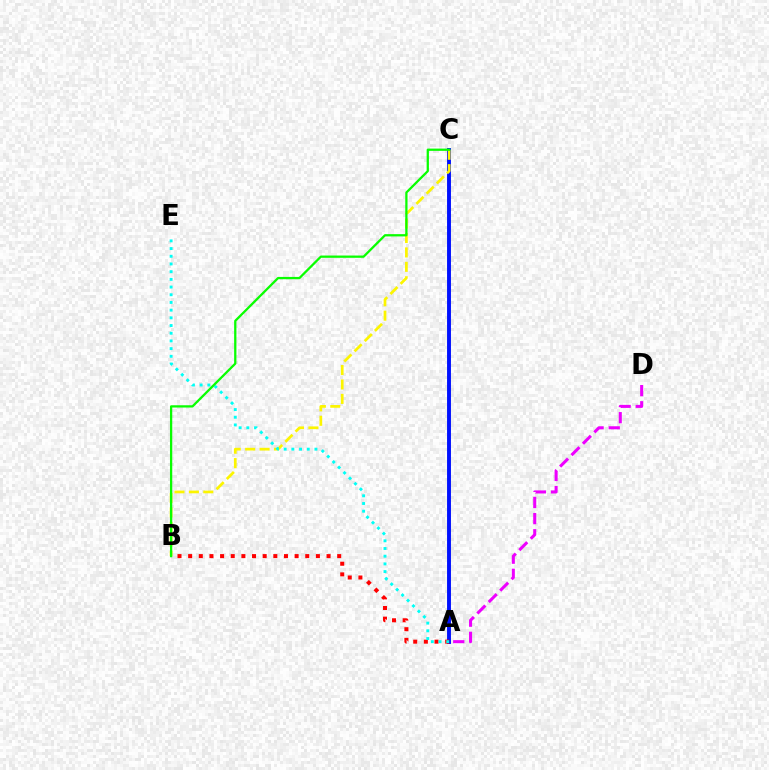{('A', 'C'): [{'color': '#0010ff', 'line_style': 'solid', 'thickness': 2.8}], ('A', 'D'): [{'color': '#ee00ff', 'line_style': 'dashed', 'thickness': 2.19}], ('B', 'C'): [{'color': '#fcf500', 'line_style': 'dashed', 'thickness': 1.96}, {'color': '#08ff00', 'line_style': 'solid', 'thickness': 1.64}], ('A', 'B'): [{'color': '#ff0000', 'line_style': 'dotted', 'thickness': 2.89}], ('A', 'E'): [{'color': '#00fff6', 'line_style': 'dotted', 'thickness': 2.09}]}